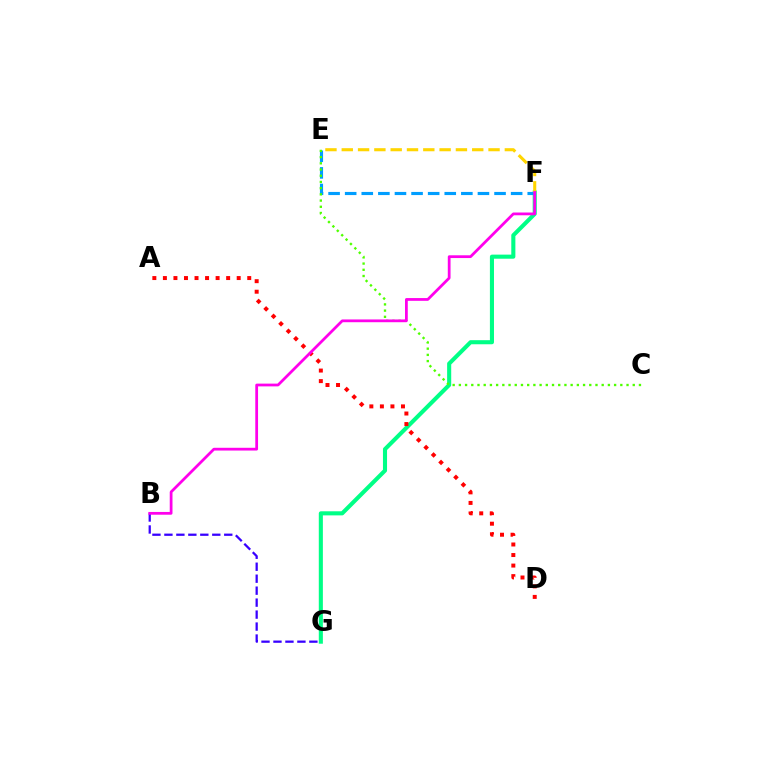{('F', 'G'): [{'color': '#00ff86', 'line_style': 'solid', 'thickness': 2.94}], ('E', 'F'): [{'color': '#009eff', 'line_style': 'dashed', 'thickness': 2.25}, {'color': '#ffd500', 'line_style': 'dashed', 'thickness': 2.22}], ('C', 'E'): [{'color': '#4fff00', 'line_style': 'dotted', 'thickness': 1.69}], ('B', 'G'): [{'color': '#3700ff', 'line_style': 'dashed', 'thickness': 1.63}], ('A', 'D'): [{'color': '#ff0000', 'line_style': 'dotted', 'thickness': 2.86}], ('B', 'F'): [{'color': '#ff00ed', 'line_style': 'solid', 'thickness': 1.99}]}